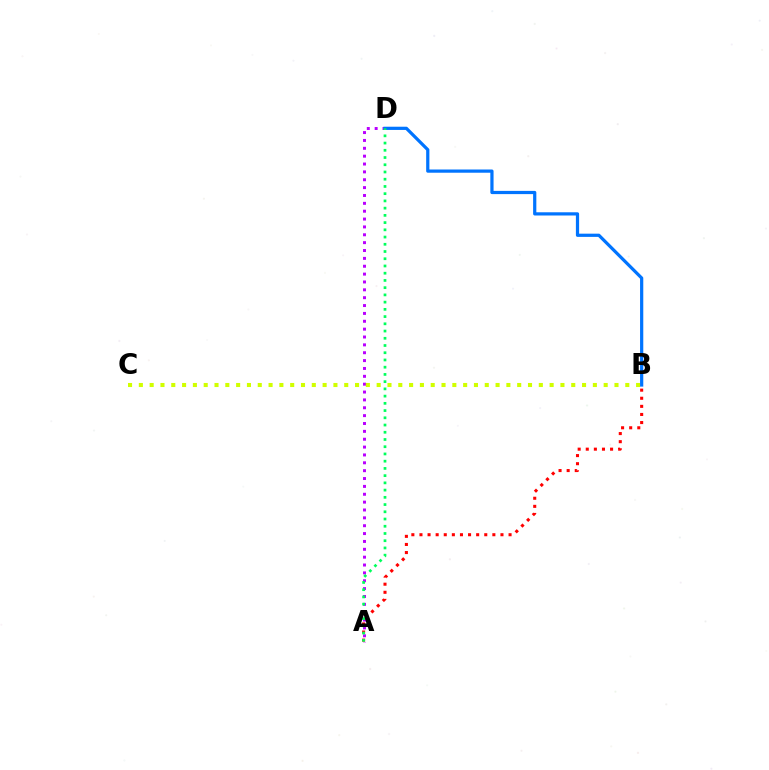{('A', 'D'): [{'color': '#b900ff', 'line_style': 'dotted', 'thickness': 2.14}, {'color': '#00ff5c', 'line_style': 'dotted', 'thickness': 1.96}], ('B', 'C'): [{'color': '#d1ff00', 'line_style': 'dotted', 'thickness': 2.94}], ('B', 'D'): [{'color': '#0074ff', 'line_style': 'solid', 'thickness': 2.32}], ('A', 'B'): [{'color': '#ff0000', 'line_style': 'dotted', 'thickness': 2.2}]}